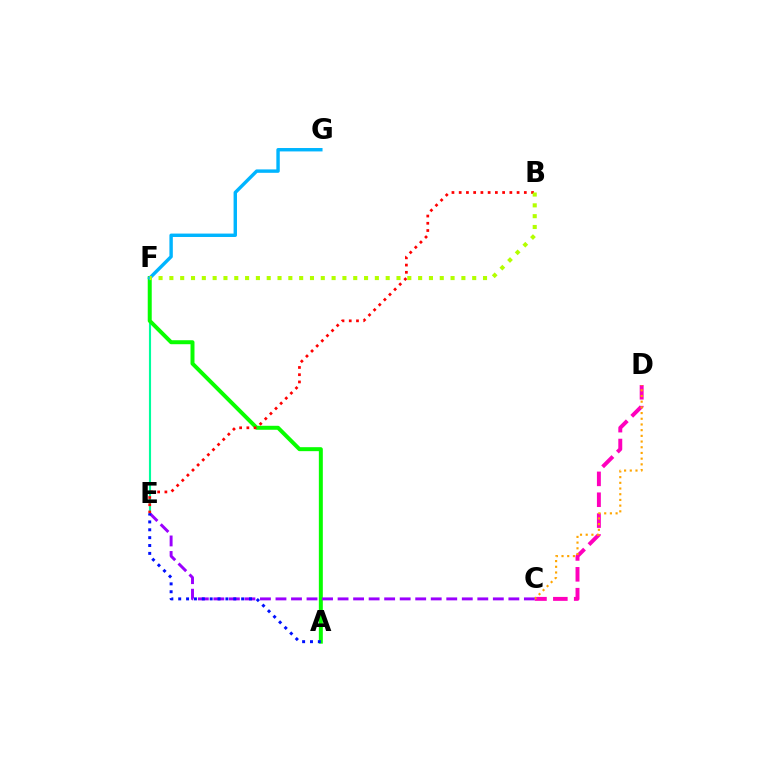{('C', 'D'): [{'color': '#ff00bd', 'line_style': 'dashed', 'thickness': 2.83}, {'color': '#ffa500', 'line_style': 'dotted', 'thickness': 1.55}], ('E', 'F'): [{'color': '#00ff9d', 'line_style': 'solid', 'thickness': 1.53}], ('A', 'F'): [{'color': '#08ff00', 'line_style': 'solid', 'thickness': 2.86}], ('C', 'E'): [{'color': '#9b00ff', 'line_style': 'dashed', 'thickness': 2.11}], ('F', 'G'): [{'color': '#00b5ff', 'line_style': 'solid', 'thickness': 2.45}], ('B', 'E'): [{'color': '#ff0000', 'line_style': 'dotted', 'thickness': 1.97}], ('B', 'F'): [{'color': '#b3ff00', 'line_style': 'dotted', 'thickness': 2.94}], ('A', 'E'): [{'color': '#0010ff', 'line_style': 'dotted', 'thickness': 2.14}]}